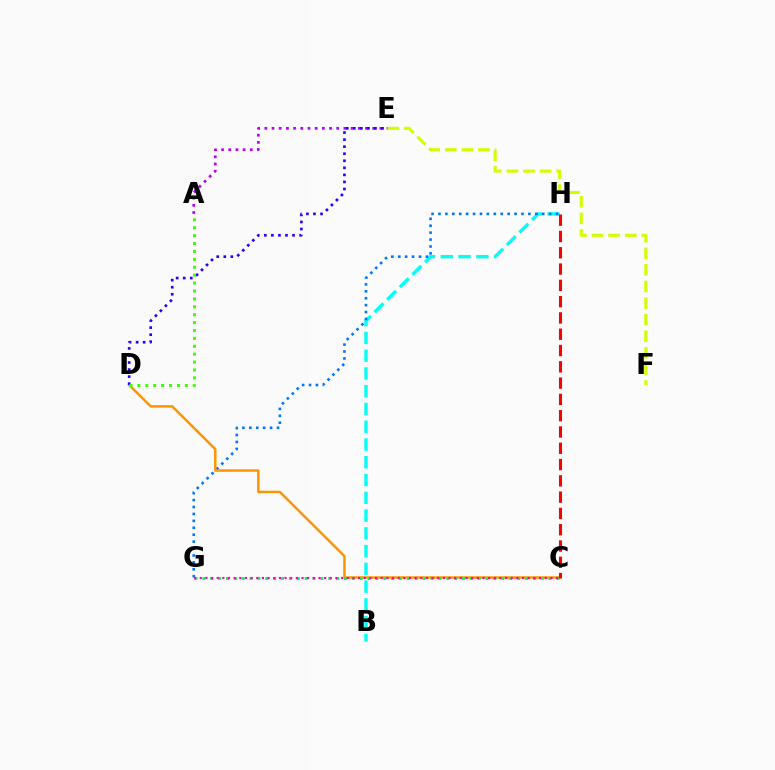{('B', 'H'): [{'color': '#00fff6', 'line_style': 'dashed', 'thickness': 2.41}], ('E', 'F'): [{'color': '#d1ff00', 'line_style': 'dashed', 'thickness': 2.25}], ('G', 'H'): [{'color': '#0074ff', 'line_style': 'dotted', 'thickness': 1.88}], ('C', 'D'): [{'color': '#ff9400', 'line_style': 'solid', 'thickness': 1.78}], ('A', 'E'): [{'color': '#b900ff', 'line_style': 'dotted', 'thickness': 1.95}], ('C', 'G'): [{'color': '#00ff5c', 'line_style': 'dotted', 'thickness': 2.14}, {'color': '#ff00ac', 'line_style': 'dotted', 'thickness': 1.54}], ('D', 'E'): [{'color': '#2500ff', 'line_style': 'dotted', 'thickness': 1.92}], ('A', 'D'): [{'color': '#3dff00', 'line_style': 'dotted', 'thickness': 2.15}], ('C', 'H'): [{'color': '#ff0000', 'line_style': 'dashed', 'thickness': 2.21}]}